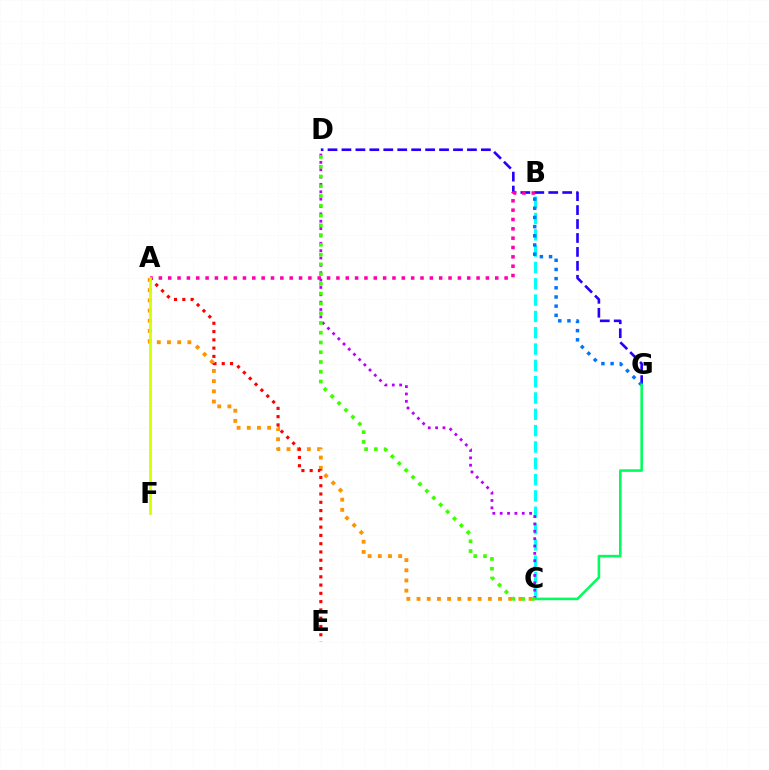{('D', 'G'): [{'color': '#2500ff', 'line_style': 'dashed', 'thickness': 1.89}], ('A', 'B'): [{'color': '#ff00ac', 'line_style': 'dotted', 'thickness': 2.54}], ('A', 'C'): [{'color': '#ff9400', 'line_style': 'dotted', 'thickness': 2.77}], ('A', 'E'): [{'color': '#ff0000', 'line_style': 'dotted', 'thickness': 2.25}], ('A', 'F'): [{'color': '#d1ff00', 'line_style': 'solid', 'thickness': 1.96}], ('B', 'C'): [{'color': '#00fff6', 'line_style': 'dashed', 'thickness': 2.22}], ('C', 'D'): [{'color': '#b900ff', 'line_style': 'dotted', 'thickness': 2.0}, {'color': '#3dff00', 'line_style': 'dotted', 'thickness': 2.65}], ('B', 'G'): [{'color': '#0074ff', 'line_style': 'dotted', 'thickness': 2.49}], ('C', 'G'): [{'color': '#00ff5c', 'line_style': 'solid', 'thickness': 1.85}]}